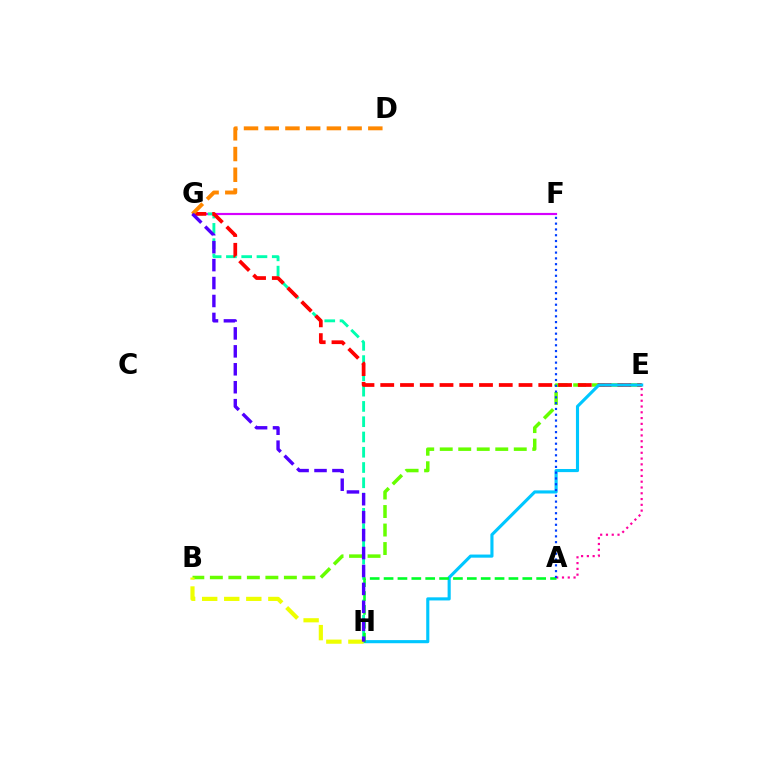{('F', 'G'): [{'color': '#d600ff', 'line_style': 'solid', 'thickness': 1.56}], ('G', 'H'): [{'color': '#00ffaf', 'line_style': 'dashed', 'thickness': 2.07}, {'color': '#4f00ff', 'line_style': 'dashed', 'thickness': 2.44}], ('B', 'E'): [{'color': '#66ff00', 'line_style': 'dashed', 'thickness': 2.51}], ('E', 'G'): [{'color': '#ff0000', 'line_style': 'dashed', 'thickness': 2.68}], ('D', 'G'): [{'color': '#ff8800', 'line_style': 'dashed', 'thickness': 2.81}], ('E', 'H'): [{'color': '#00c7ff', 'line_style': 'solid', 'thickness': 2.25}], ('A', 'E'): [{'color': '#ff00a0', 'line_style': 'dotted', 'thickness': 1.57}], ('A', 'H'): [{'color': '#00ff27', 'line_style': 'dashed', 'thickness': 1.88}], ('B', 'H'): [{'color': '#eeff00', 'line_style': 'dashed', 'thickness': 3.0}], ('A', 'F'): [{'color': '#003fff', 'line_style': 'dotted', 'thickness': 1.57}]}